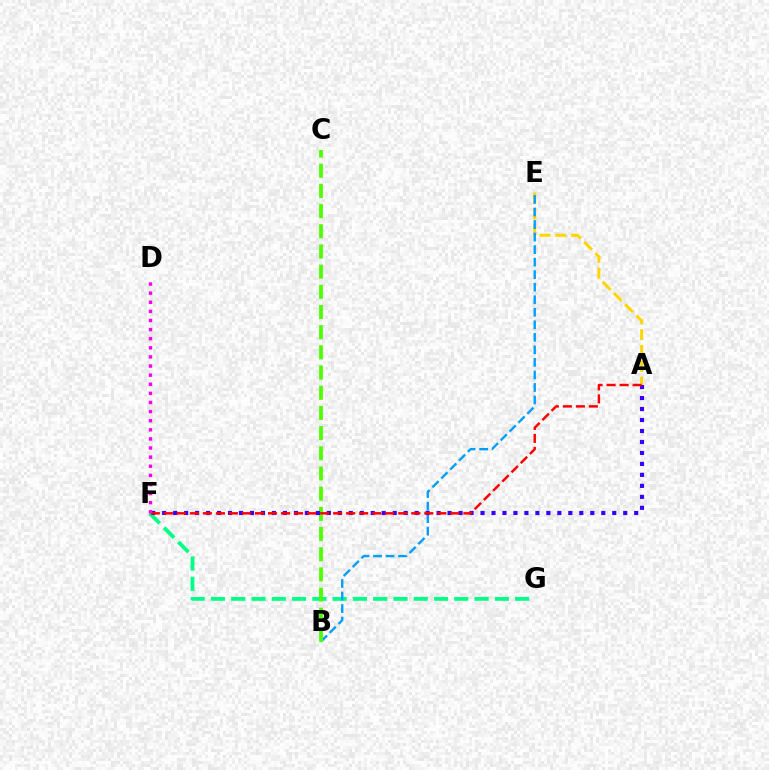{('A', 'E'): [{'color': '#ffd500', 'line_style': 'dashed', 'thickness': 2.15}], ('F', 'G'): [{'color': '#00ff86', 'line_style': 'dashed', 'thickness': 2.75}], ('B', 'E'): [{'color': '#009eff', 'line_style': 'dashed', 'thickness': 1.7}], ('B', 'C'): [{'color': '#4fff00', 'line_style': 'dashed', 'thickness': 2.74}], ('A', 'F'): [{'color': '#3700ff', 'line_style': 'dotted', 'thickness': 2.98}, {'color': '#ff0000', 'line_style': 'dashed', 'thickness': 1.77}], ('D', 'F'): [{'color': '#ff00ed', 'line_style': 'dotted', 'thickness': 2.47}]}